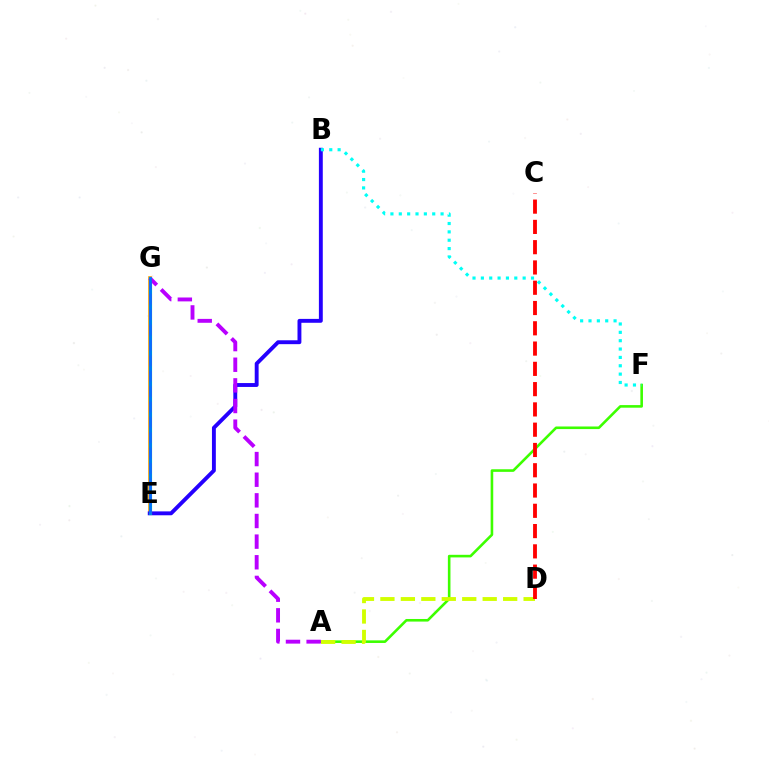{('E', 'G'): [{'color': '#ff9400', 'line_style': 'solid', 'thickness': 2.58}, {'color': '#00ff5c', 'line_style': 'solid', 'thickness': 2.27}, {'color': '#ff00ac', 'line_style': 'dashed', 'thickness': 2.09}, {'color': '#0074ff', 'line_style': 'solid', 'thickness': 2.0}], ('A', 'F'): [{'color': '#3dff00', 'line_style': 'solid', 'thickness': 1.87}], ('B', 'E'): [{'color': '#2500ff', 'line_style': 'solid', 'thickness': 2.8}], ('A', 'G'): [{'color': '#b900ff', 'line_style': 'dashed', 'thickness': 2.8}], ('A', 'D'): [{'color': '#d1ff00', 'line_style': 'dashed', 'thickness': 2.78}], ('B', 'F'): [{'color': '#00fff6', 'line_style': 'dotted', 'thickness': 2.27}], ('C', 'D'): [{'color': '#ff0000', 'line_style': 'dashed', 'thickness': 2.75}]}